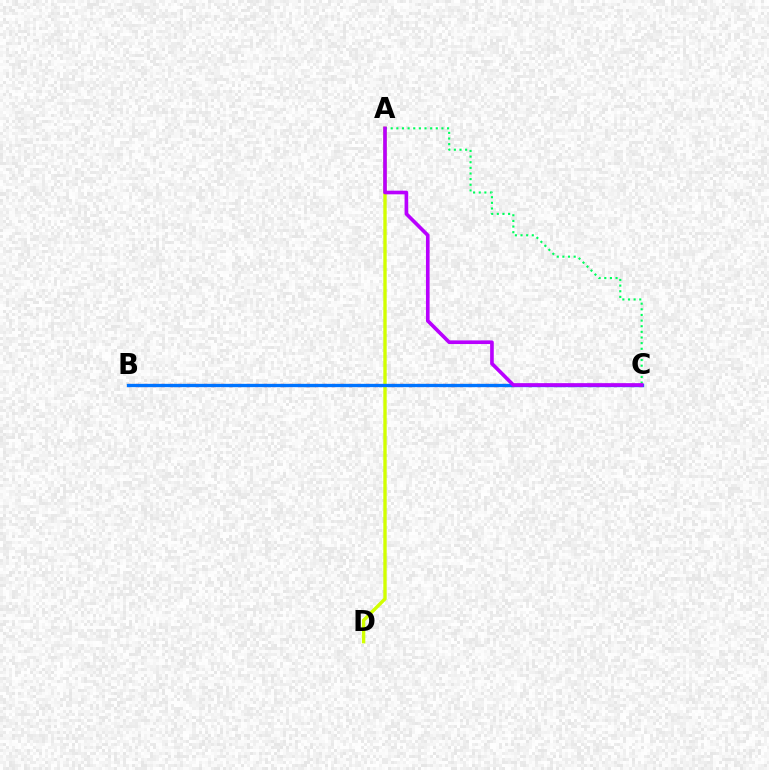{('B', 'C'): [{'color': '#ff0000', 'line_style': 'dotted', 'thickness': 2.32}, {'color': '#0074ff', 'line_style': 'solid', 'thickness': 2.39}], ('A', 'D'): [{'color': '#d1ff00', 'line_style': 'solid', 'thickness': 2.43}], ('A', 'C'): [{'color': '#00ff5c', 'line_style': 'dotted', 'thickness': 1.53}, {'color': '#b900ff', 'line_style': 'solid', 'thickness': 2.63}]}